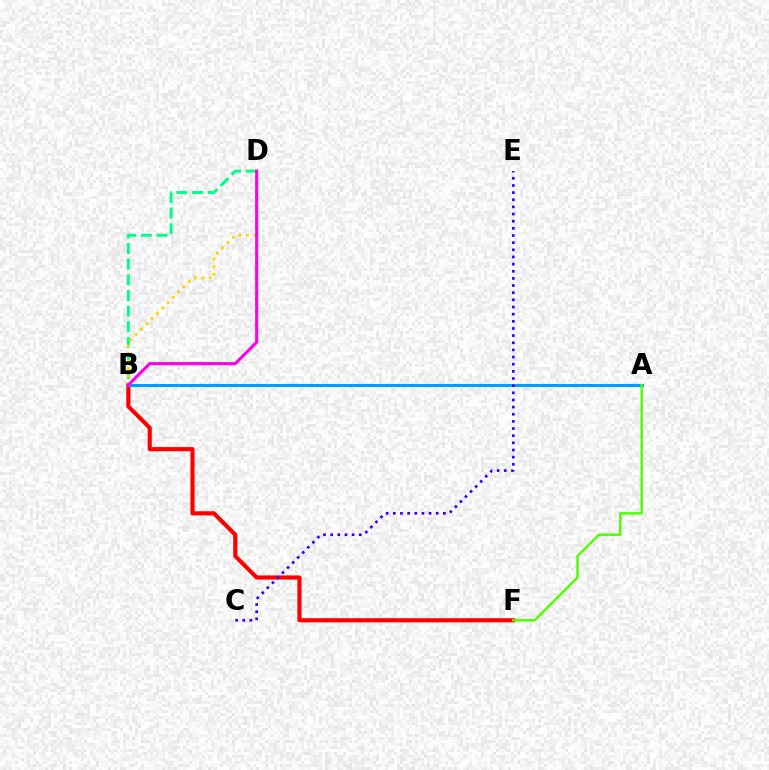{('B', 'D'): [{'color': '#00ff86', 'line_style': 'dashed', 'thickness': 2.13}, {'color': '#ffd500', 'line_style': 'dotted', 'thickness': 2.04}, {'color': '#ff00ed', 'line_style': 'solid', 'thickness': 2.21}], ('B', 'F'): [{'color': '#ff0000', 'line_style': 'solid', 'thickness': 2.97}], ('A', 'B'): [{'color': '#009eff', 'line_style': 'solid', 'thickness': 2.18}], ('C', 'E'): [{'color': '#3700ff', 'line_style': 'dotted', 'thickness': 1.94}], ('A', 'F'): [{'color': '#4fff00', 'line_style': 'solid', 'thickness': 1.75}]}